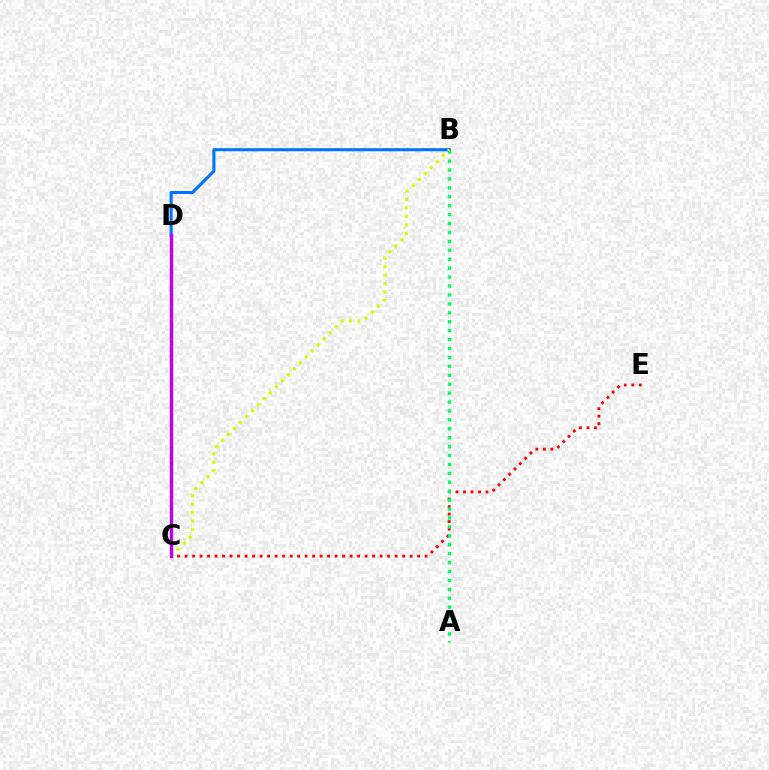{('C', 'E'): [{'color': '#ff0000', 'line_style': 'dotted', 'thickness': 2.04}], ('B', 'D'): [{'color': '#0074ff', 'line_style': 'solid', 'thickness': 2.22}], ('A', 'B'): [{'color': '#00ff5c', 'line_style': 'dotted', 'thickness': 2.42}], ('B', 'C'): [{'color': '#d1ff00', 'line_style': 'dotted', 'thickness': 2.3}], ('C', 'D'): [{'color': '#b900ff', 'line_style': 'solid', 'thickness': 2.45}]}